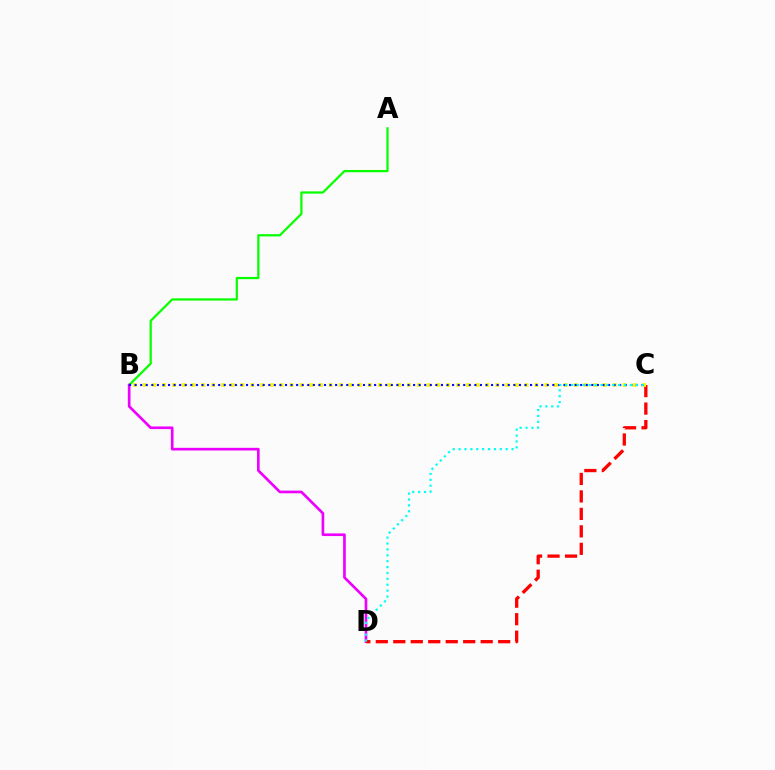{('A', 'B'): [{'color': '#08ff00', 'line_style': 'solid', 'thickness': 1.62}], ('B', 'D'): [{'color': '#ee00ff', 'line_style': 'solid', 'thickness': 1.92}], ('C', 'D'): [{'color': '#ff0000', 'line_style': 'dashed', 'thickness': 2.37}, {'color': '#00fff6', 'line_style': 'dotted', 'thickness': 1.6}], ('B', 'C'): [{'color': '#fcf500', 'line_style': 'dotted', 'thickness': 2.66}, {'color': '#0010ff', 'line_style': 'dotted', 'thickness': 1.51}]}